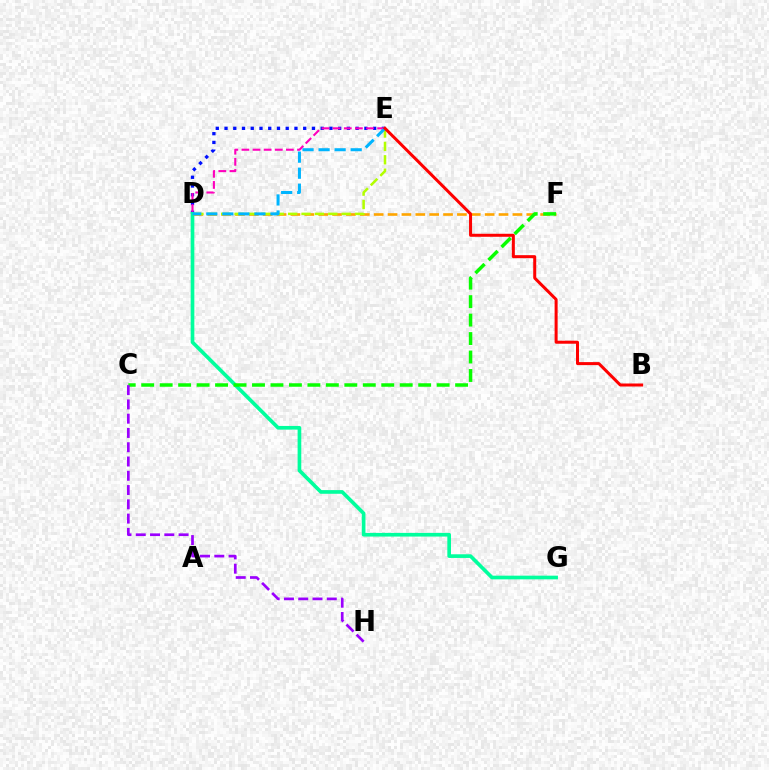{('D', 'E'): [{'color': '#0010ff', 'line_style': 'dotted', 'thickness': 2.38}, {'color': '#b3ff00', 'line_style': 'dashed', 'thickness': 1.82}, {'color': '#ff00bd', 'line_style': 'dashed', 'thickness': 1.51}, {'color': '#00b5ff', 'line_style': 'dashed', 'thickness': 2.18}], ('D', 'G'): [{'color': '#00ff9d', 'line_style': 'solid', 'thickness': 2.64}], ('D', 'F'): [{'color': '#ffa500', 'line_style': 'dashed', 'thickness': 1.88}], ('C', 'F'): [{'color': '#08ff00', 'line_style': 'dashed', 'thickness': 2.51}], ('C', 'H'): [{'color': '#9b00ff', 'line_style': 'dashed', 'thickness': 1.94}], ('B', 'E'): [{'color': '#ff0000', 'line_style': 'solid', 'thickness': 2.17}]}